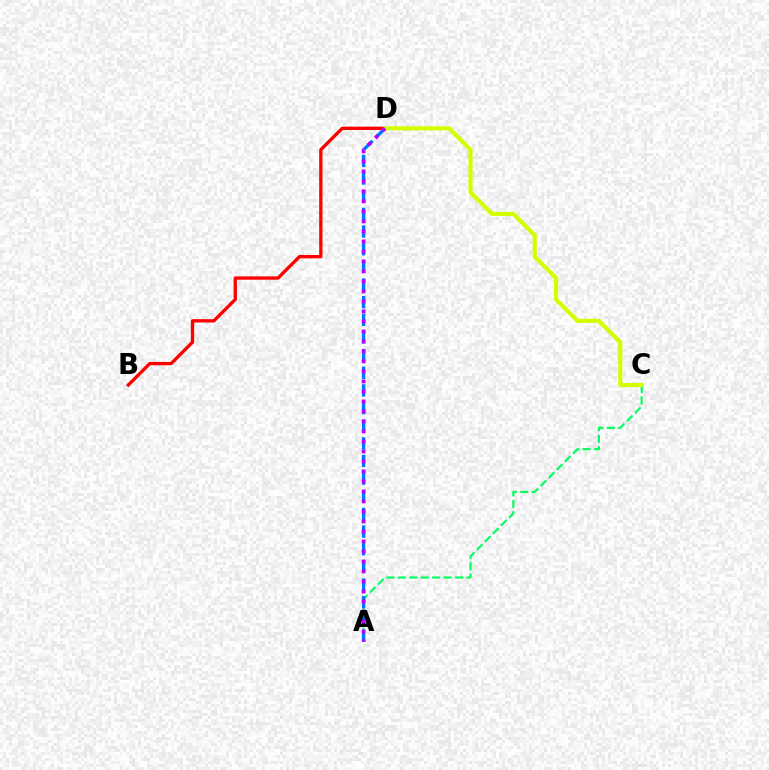{('B', 'D'): [{'color': '#ff0000', 'line_style': 'solid', 'thickness': 2.39}], ('A', 'C'): [{'color': '#00ff5c', 'line_style': 'dashed', 'thickness': 1.55}], ('C', 'D'): [{'color': '#d1ff00', 'line_style': 'solid', 'thickness': 2.96}], ('A', 'D'): [{'color': '#0074ff', 'line_style': 'dashed', 'thickness': 2.4}, {'color': '#b900ff', 'line_style': 'dotted', 'thickness': 2.72}]}